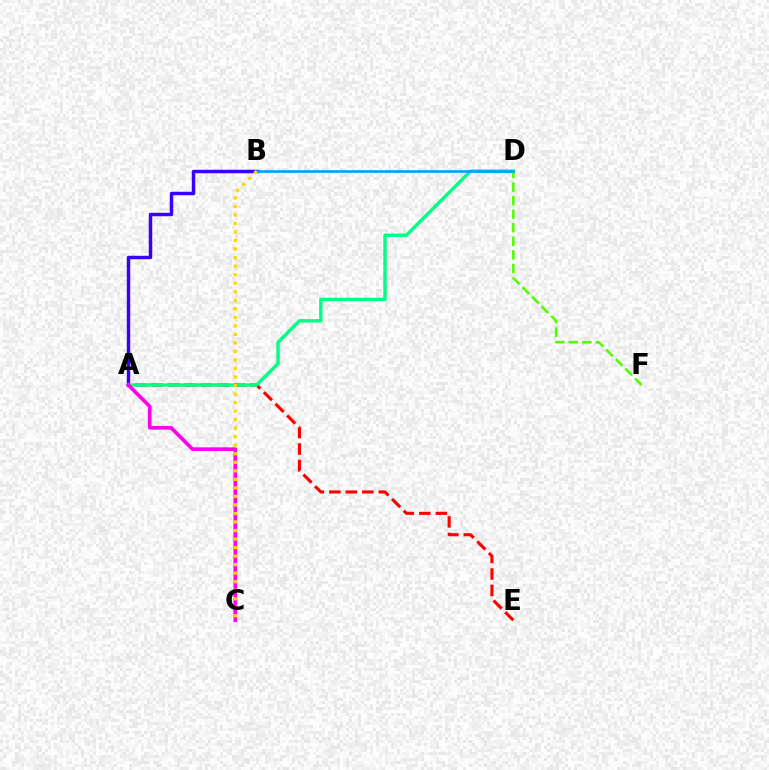{('A', 'B'): [{'color': '#3700ff', 'line_style': 'solid', 'thickness': 2.48}], ('A', 'E'): [{'color': '#ff0000', 'line_style': 'dashed', 'thickness': 2.24}], ('D', 'F'): [{'color': '#4fff00', 'line_style': 'dashed', 'thickness': 1.84}], ('A', 'D'): [{'color': '#00ff86', 'line_style': 'solid', 'thickness': 2.45}], ('A', 'C'): [{'color': '#ff00ed', 'line_style': 'solid', 'thickness': 2.63}], ('B', 'D'): [{'color': '#009eff', 'line_style': 'solid', 'thickness': 1.86}], ('B', 'C'): [{'color': '#ffd500', 'line_style': 'dotted', 'thickness': 2.32}]}